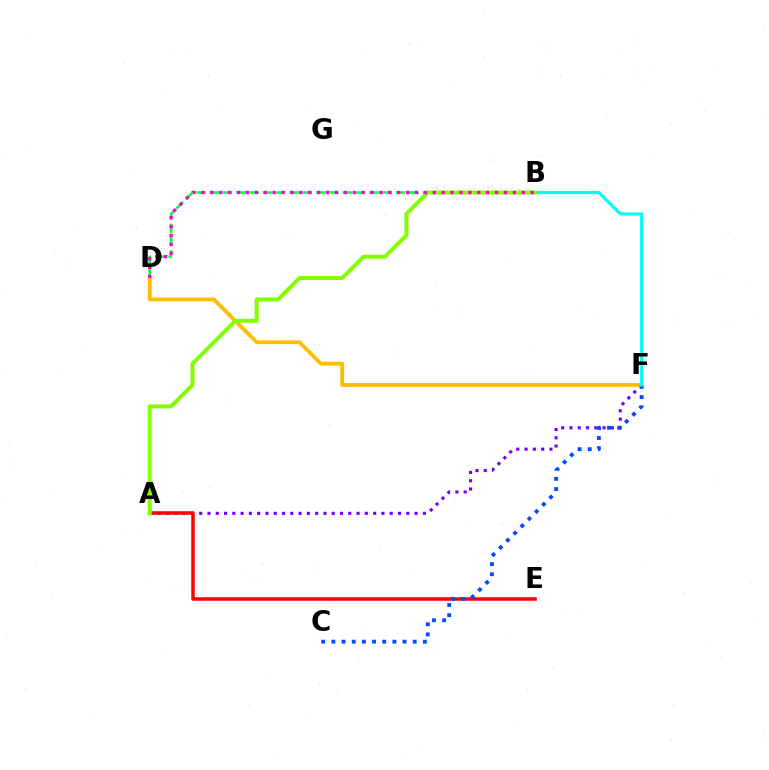{('A', 'F'): [{'color': '#7200ff', 'line_style': 'dotted', 'thickness': 2.25}], ('D', 'F'): [{'color': '#ffbd00', 'line_style': 'solid', 'thickness': 2.74}], ('A', 'E'): [{'color': '#ff0000', 'line_style': 'solid', 'thickness': 2.53}], ('C', 'F'): [{'color': '#004bff', 'line_style': 'dotted', 'thickness': 2.76}], ('B', 'D'): [{'color': '#00ff39', 'line_style': 'dashed', 'thickness': 1.81}, {'color': '#ff00cf', 'line_style': 'dotted', 'thickness': 2.42}], ('B', 'F'): [{'color': '#00fff6', 'line_style': 'solid', 'thickness': 2.28}], ('A', 'B'): [{'color': '#84ff00', 'line_style': 'solid', 'thickness': 2.87}]}